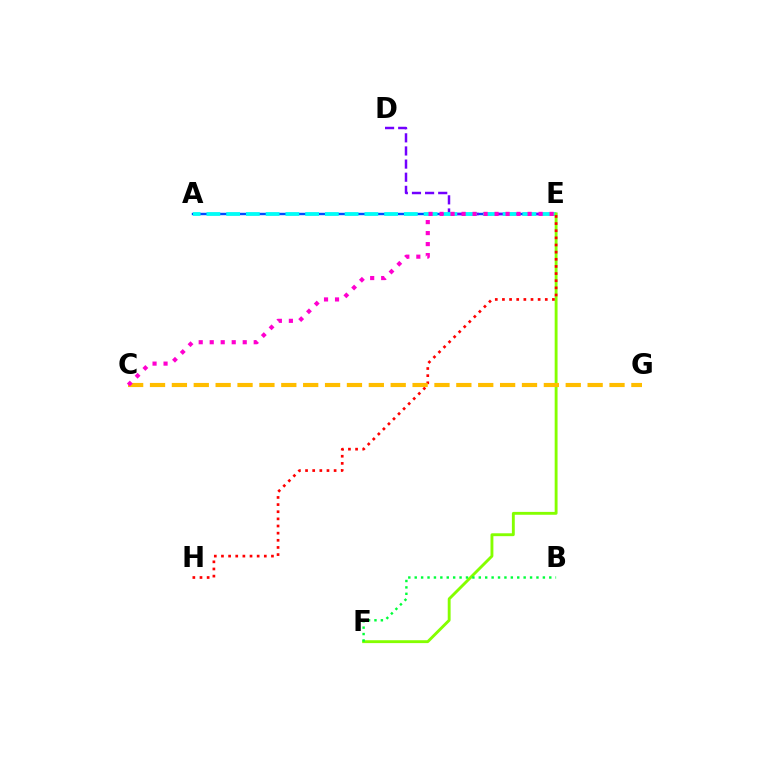{('A', 'E'): [{'color': '#004bff', 'line_style': 'solid', 'thickness': 1.74}, {'color': '#00fff6', 'line_style': 'dashed', 'thickness': 2.68}], ('D', 'E'): [{'color': '#7200ff', 'line_style': 'dashed', 'thickness': 1.78}], ('E', 'F'): [{'color': '#84ff00', 'line_style': 'solid', 'thickness': 2.07}], ('E', 'H'): [{'color': '#ff0000', 'line_style': 'dotted', 'thickness': 1.94}], ('C', 'G'): [{'color': '#ffbd00', 'line_style': 'dashed', 'thickness': 2.97}], ('B', 'F'): [{'color': '#00ff39', 'line_style': 'dotted', 'thickness': 1.74}], ('C', 'E'): [{'color': '#ff00cf', 'line_style': 'dotted', 'thickness': 2.99}]}